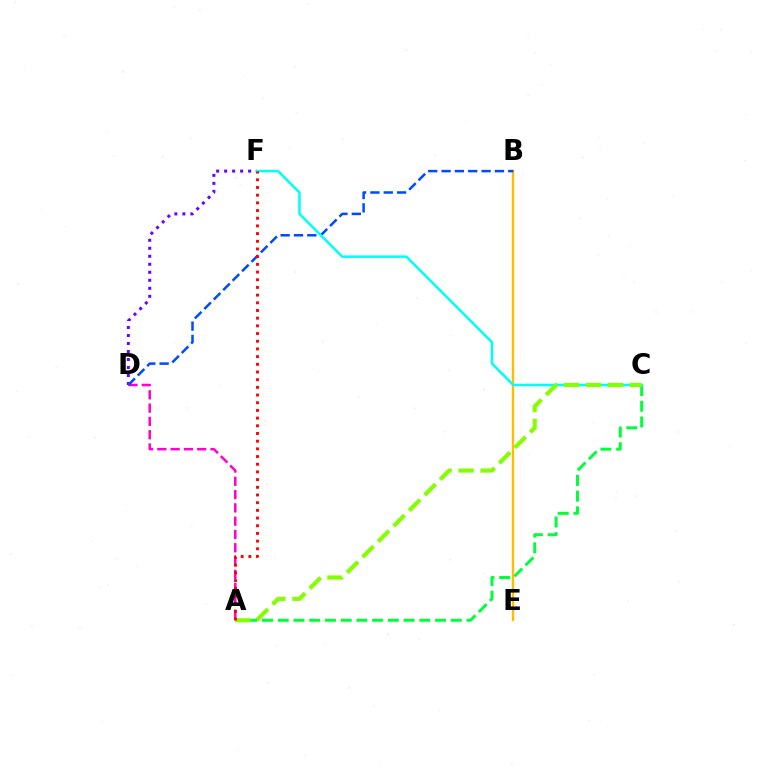{('A', 'D'): [{'color': '#ff00cf', 'line_style': 'dashed', 'thickness': 1.81}], ('A', 'C'): [{'color': '#00ff39', 'line_style': 'dashed', 'thickness': 2.14}, {'color': '#84ff00', 'line_style': 'dashed', 'thickness': 2.98}], ('B', 'E'): [{'color': '#ffbd00', 'line_style': 'solid', 'thickness': 1.7}], ('D', 'F'): [{'color': '#7200ff', 'line_style': 'dotted', 'thickness': 2.17}], ('B', 'D'): [{'color': '#004bff', 'line_style': 'dashed', 'thickness': 1.81}], ('C', 'F'): [{'color': '#00fff6', 'line_style': 'solid', 'thickness': 1.82}], ('A', 'F'): [{'color': '#ff0000', 'line_style': 'dotted', 'thickness': 2.09}]}